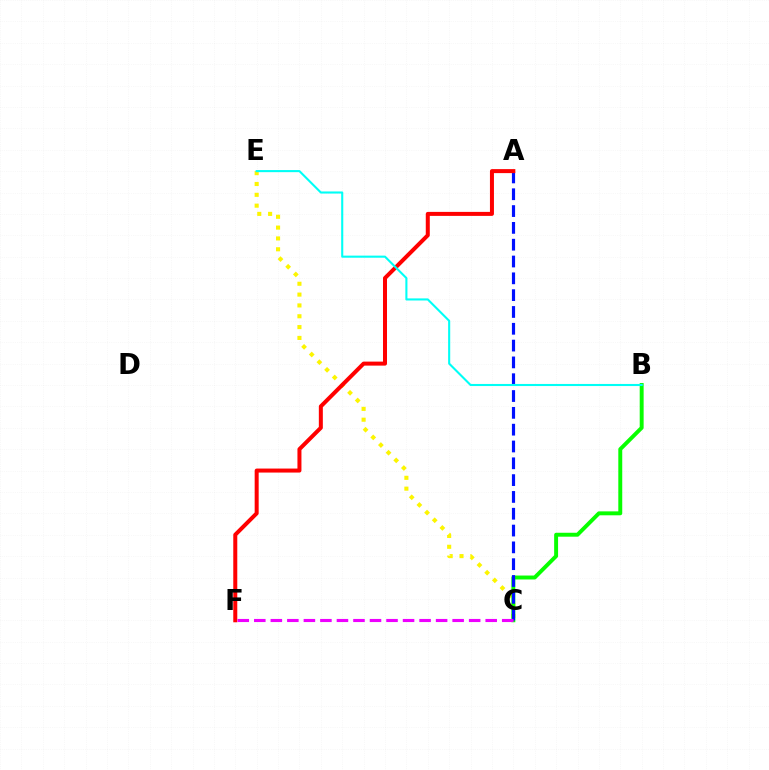{('C', 'E'): [{'color': '#fcf500', 'line_style': 'dotted', 'thickness': 2.94}], ('B', 'C'): [{'color': '#08ff00', 'line_style': 'solid', 'thickness': 2.83}], ('A', 'C'): [{'color': '#0010ff', 'line_style': 'dashed', 'thickness': 2.28}], ('A', 'F'): [{'color': '#ff0000', 'line_style': 'solid', 'thickness': 2.88}], ('C', 'F'): [{'color': '#ee00ff', 'line_style': 'dashed', 'thickness': 2.25}], ('B', 'E'): [{'color': '#00fff6', 'line_style': 'solid', 'thickness': 1.51}]}